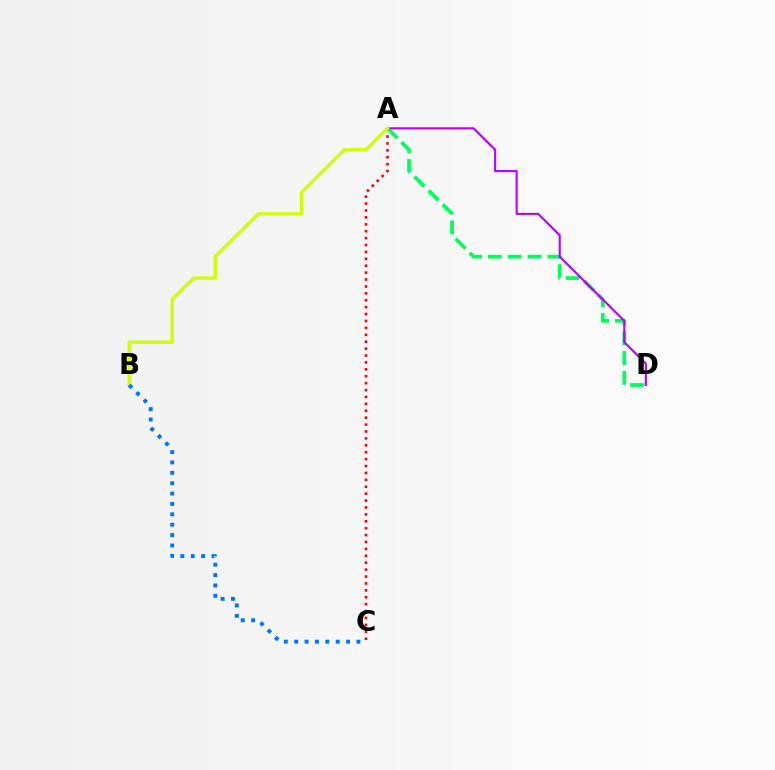{('A', 'C'): [{'color': '#ff0000', 'line_style': 'dotted', 'thickness': 1.88}], ('A', 'D'): [{'color': '#00ff5c', 'line_style': 'dashed', 'thickness': 2.69}, {'color': '#b900ff', 'line_style': 'solid', 'thickness': 1.53}], ('A', 'B'): [{'color': '#d1ff00', 'line_style': 'solid', 'thickness': 2.44}], ('B', 'C'): [{'color': '#0074ff', 'line_style': 'dotted', 'thickness': 2.82}]}